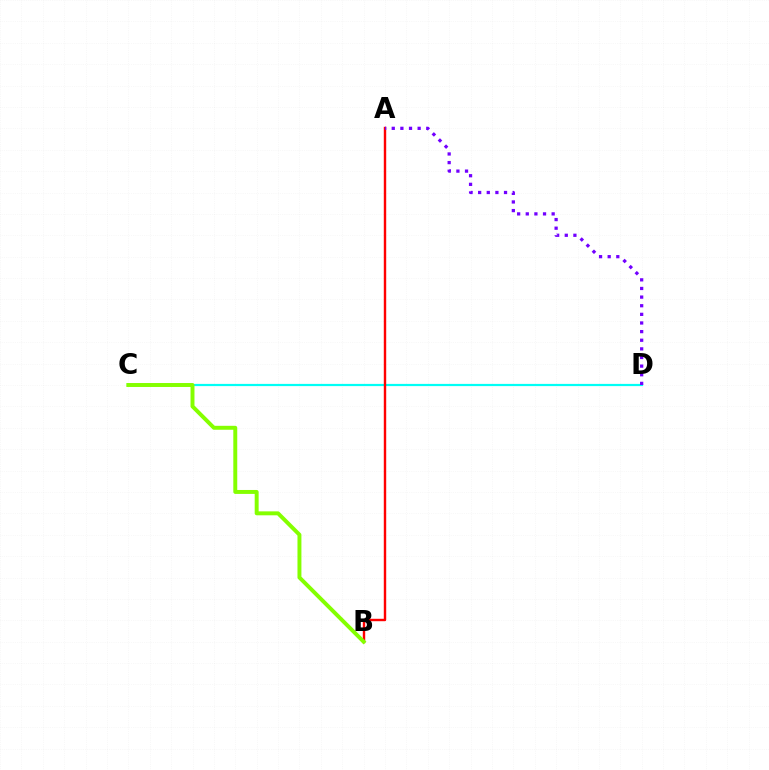{('C', 'D'): [{'color': '#00fff6', 'line_style': 'solid', 'thickness': 1.59}], ('A', 'B'): [{'color': '#ff0000', 'line_style': 'solid', 'thickness': 1.74}], ('A', 'D'): [{'color': '#7200ff', 'line_style': 'dotted', 'thickness': 2.34}], ('B', 'C'): [{'color': '#84ff00', 'line_style': 'solid', 'thickness': 2.84}]}